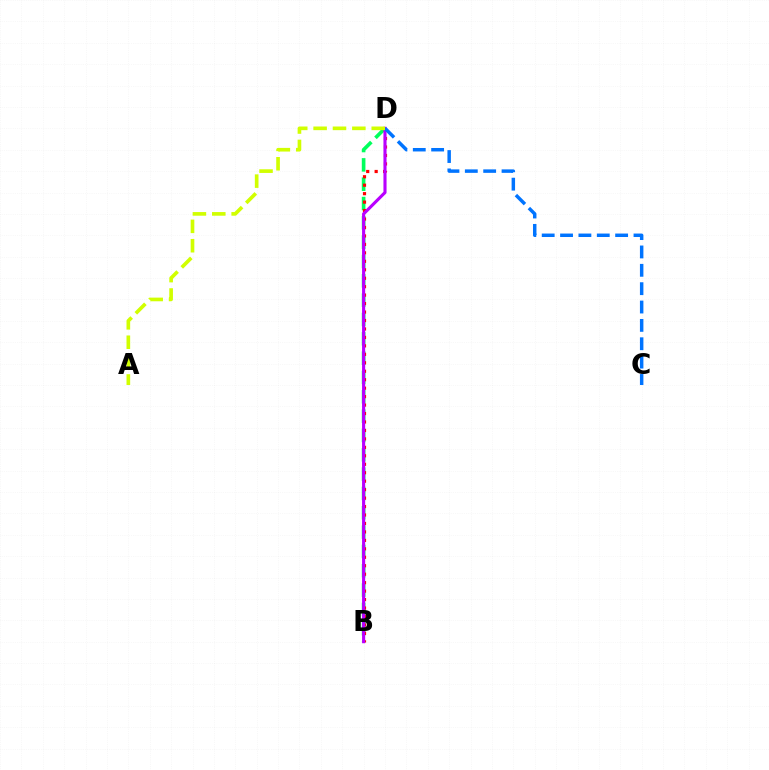{('B', 'D'): [{'color': '#00ff5c', 'line_style': 'dashed', 'thickness': 2.63}, {'color': '#ff0000', 'line_style': 'dotted', 'thickness': 2.3}, {'color': '#b900ff', 'line_style': 'solid', 'thickness': 2.24}], ('C', 'D'): [{'color': '#0074ff', 'line_style': 'dashed', 'thickness': 2.49}], ('A', 'D'): [{'color': '#d1ff00', 'line_style': 'dashed', 'thickness': 2.63}]}